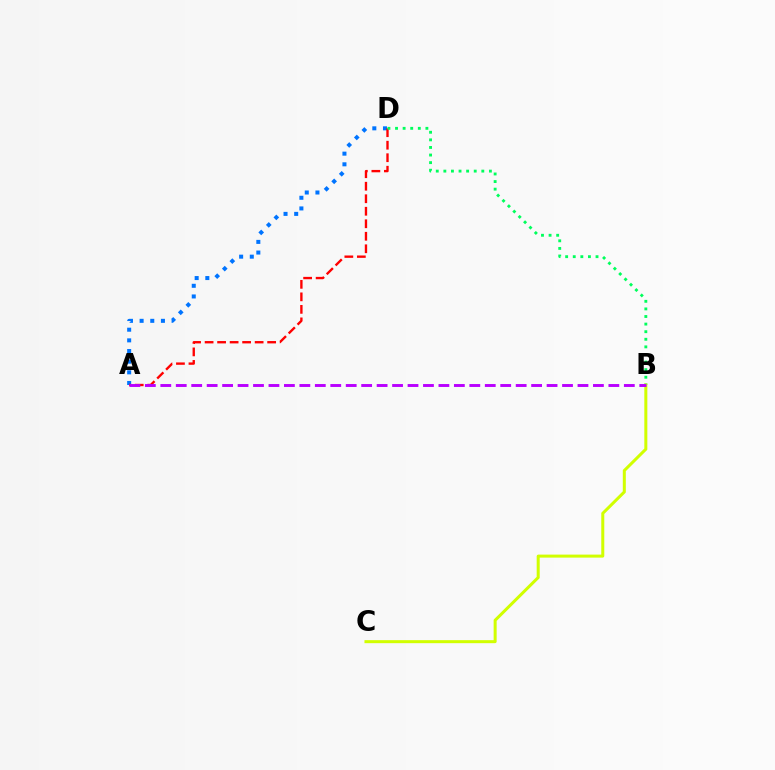{('A', 'D'): [{'color': '#0074ff', 'line_style': 'dotted', 'thickness': 2.9}, {'color': '#ff0000', 'line_style': 'dashed', 'thickness': 1.7}], ('B', 'D'): [{'color': '#00ff5c', 'line_style': 'dotted', 'thickness': 2.06}], ('B', 'C'): [{'color': '#d1ff00', 'line_style': 'solid', 'thickness': 2.17}], ('A', 'B'): [{'color': '#b900ff', 'line_style': 'dashed', 'thickness': 2.1}]}